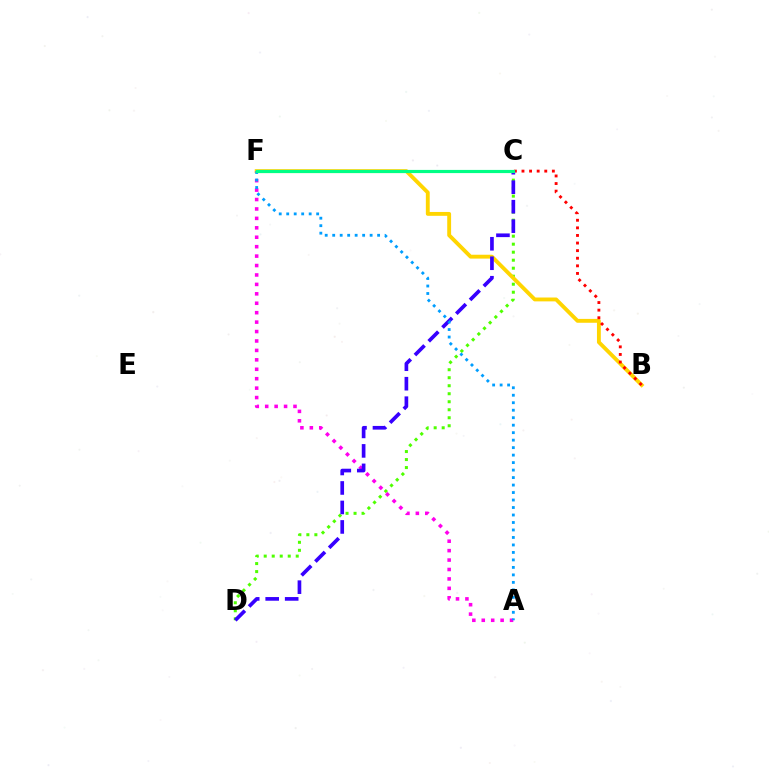{('C', 'D'): [{'color': '#4fff00', 'line_style': 'dotted', 'thickness': 2.18}, {'color': '#3700ff', 'line_style': 'dashed', 'thickness': 2.65}], ('A', 'F'): [{'color': '#ff00ed', 'line_style': 'dotted', 'thickness': 2.56}, {'color': '#009eff', 'line_style': 'dotted', 'thickness': 2.03}], ('B', 'F'): [{'color': '#ffd500', 'line_style': 'solid', 'thickness': 2.78}], ('B', 'C'): [{'color': '#ff0000', 'line_style': 'dotted', 'thickness': 2.06}], ('C', 'F'): [{'color': '#00ff86', 'line_style': 'solid', 'thickness': 2.29}]}